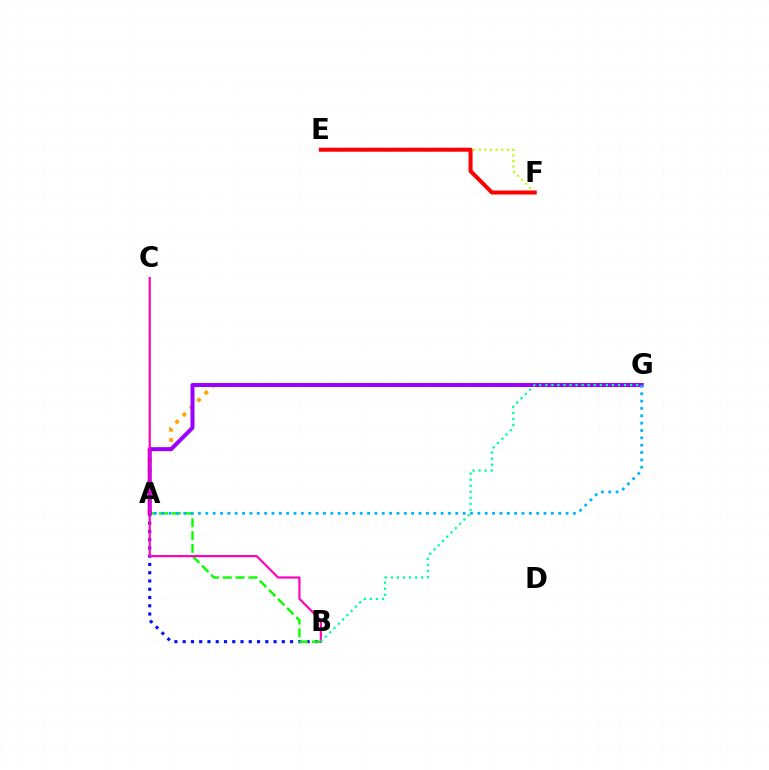{('A', 'B'): [{'color': '#0010ff', 'line_style': 'dotted', 'thickness': 2.24}, {'color': '#08ff00', 'line_style': 'dashed', 'thickness': 1.74}], ('E', 'F'): [{'color': '#b3ff00', 'line_style': 'dotted', 'thickness': 1.52}, {'color': '#ff0000', 'line_style': 'solid', 'thickness': 2.88}], ('A', 'G'): [{'color': '#ffa500', 'line_style': 'dotted', 'thickness': 2.8}, {'color': '#9b00ff', 'line_style': 'solid', 'thickness': 2.9}, {'color': '#00b5ff', 'line_style': 'dotted', 'thickness': 2.0}], ('B', 'C'): [{'color': '#ff00bd', 'line_style': 'solid', 'thickness': 1.56}], ('B', 'G'): [{'color': '#00ff9d', 'line_style': 'dotted', 'thickness': 1.65}]}